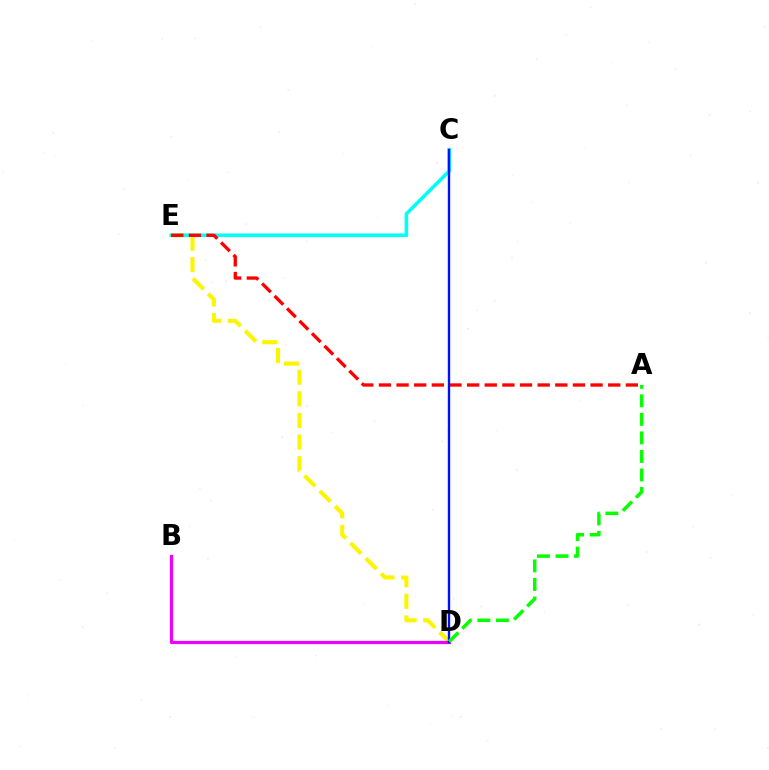{('D', 'E'): [{'color': '#fcf500', 'line_style': 'dashed', 'thickness': 2.94}], ('C', 'E'): [{'color': '#00fff6', 'line_style': 'solid', 'thickness': 2.59}], ('A', 'E'): [{'color': '#ff0000', 'line_style': 'dashed', 'thickness': 2.4}], ('B', 'D'): [{'color': '#ee00ff', 'line_style': 'solid', 'thickness': 2.31}], ('C', 'D'): [{'color': '#0010ff', 'line_style': 'solid', 'thickness': 1.71}], ('A', 'D'): [{'color': '#08ff00', 'line_style': 'dashed', 'thickness': 2.52}]}